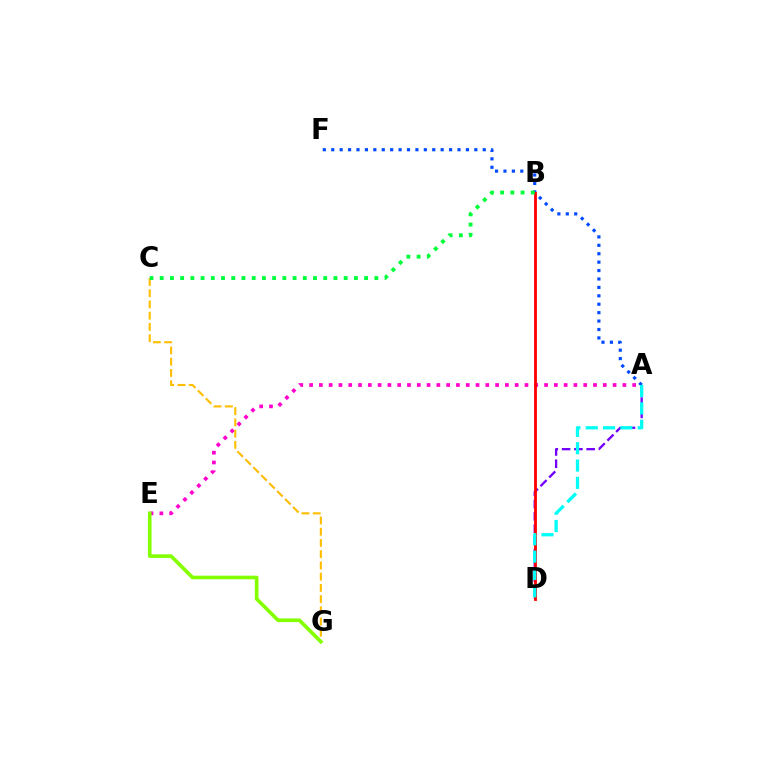{('A', 'E'): [{'color': '#ff00cf', 'line_style': 'dotted', 'thickness': 2.66}], ('A', 'D'): [{'color': '#7200ff', 'line_style': 'dashed', 'thickness': 1.67}, {'color': '#00fff6', 'line_style': 'dashed', 'thickness': 2.35}], ('A', 'F'): [{'color': '#004bff', 'line_style': 'dotted', 'thickness': 2.29}], ('C', 'G'): [{'color': '#ffbd00', 'line_style': 'dashed', 'thickness': 1.53}], ('B', 'D'): [{'color': '#ff0000', 'line_style': 'solid', 'thickness': 2.03}], ('E', 'G'): [{'color': '#84ff00', 'line_style': 'solid', 'thickness': 2.62}], ('B', 'C'): [{'color': '#00ff39', 'line_style': 'dotted', 'thickness': 2.78}]}